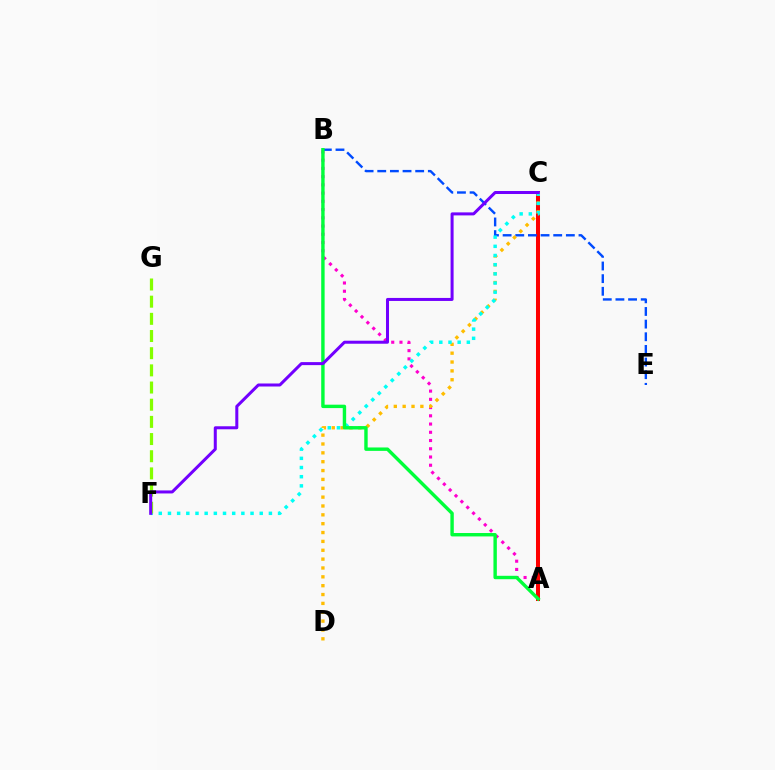{('A', 'B'): [{'color': '#ff00cf', 'line_style': 'dotted', 'thickness': 2.24}, {'color': '#00ff39', 'line_style': 'solid', 'thickness': 2.45}], ('A', 'C'): [{'color': '#ff0000', 'line_style': 'solid', 'thickness': 2.89}], ('B', 'E'): [{'color': '#004bff', 'line_style': 'dashed', 'thickness': 1.72}], ('C', 'D'): [{'color': '#ffbd00', 'line_style': 'dotted', 'thickness': 2.41}], ('C', 'F'): [{'color': '#00fff6', 'line_style': 'dotted', 'thickness': 2.49}, {'color': '#7200ff', 'line_style': 'solid', 'thickness': 2.17}], ('F', 'G'): [{'color': '#84ff00', 'line_style': 'dashed', 'thickness': 2.33}]}